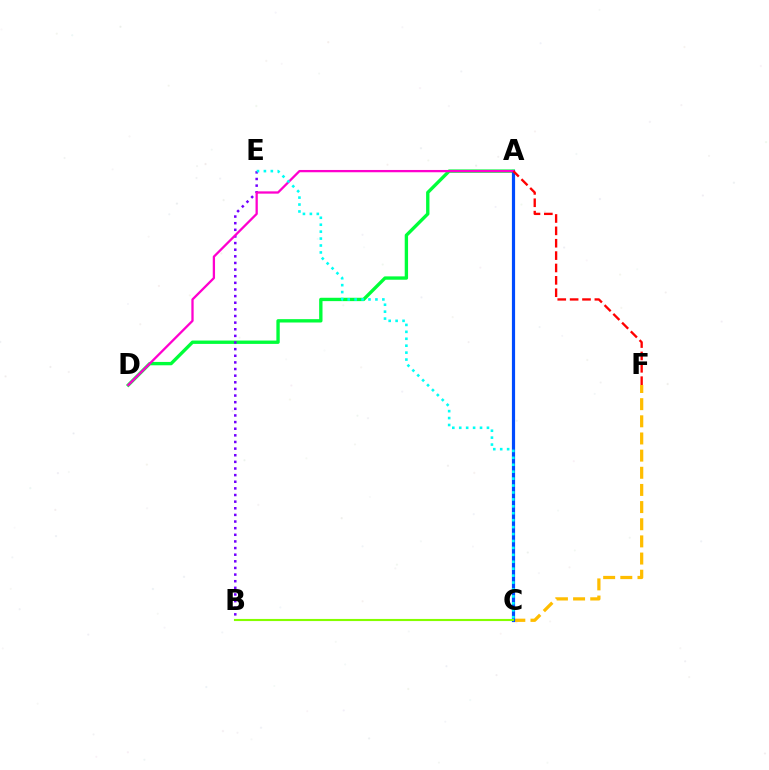{('A', 'D'): [{'color': '#00ff39', 'line_style': 'solid', 'thickness': 2.41}, {'color': '#ff00cf', 'line_style': 'solid', 'thickness': 1.65}], ('C', 'F'): [{'color': '#ffbd00', 'line_style': 'dashed', 'thickness': 2.33}], ('B', 'E'): [{'color': '#7200ff', 'line_style': 'dotted', 'thickness': 1.8}], ('A', 'C'): [{'color': '#004bff', 'line_style': 'solid', 'thickness': 2.3}], ('A', 'F'): [{'color': '#ff0000', 'line_style': 'dashed', 'thickness': 1.68}], ('B', 'C'): [{'color': '#84ff00', 'line_style': 'solid', 'thickness': 1.53}], ('C', 'E'): [{'color': '#00fff6', 'line_style': 'dotted', 'thickness': 1.88}]}